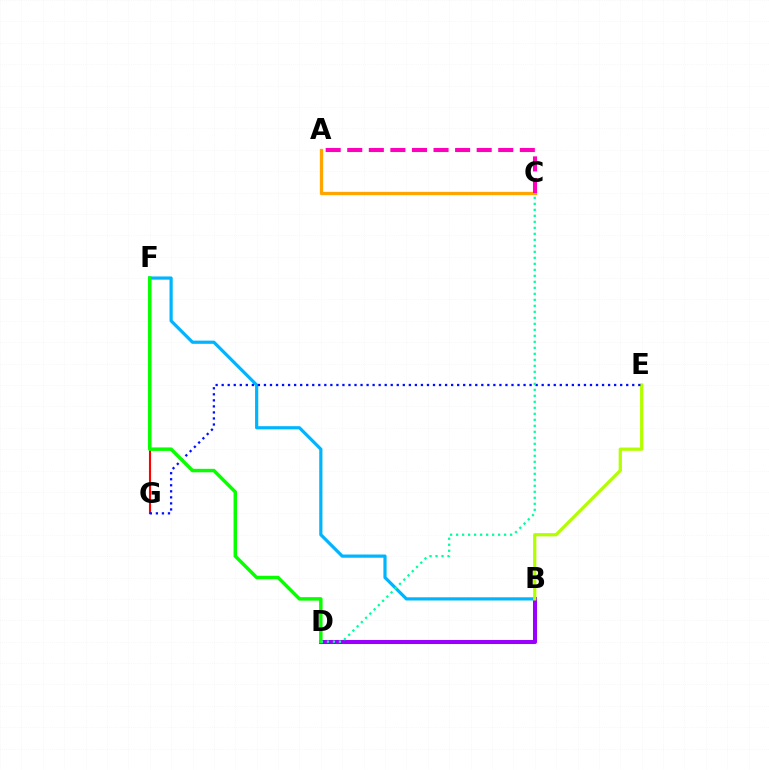{('F', 'G'): [{'color': '#ff0000', 'line_style': 'solid', 'thickness': 1.51}], ('B', 'F'): [{'color': '#00b5ff', 'line_style': 'solid', 'thickness': 2.31}], ('B', 'D'): [{'color': '#9b00ff', 'line_style': 'solid', 'thickness': 2.91}], ('B', 'E'): [{'color': '#b3ff00', 'line_style': 'solid', 'thickness': 2.33}], ('E', 'G'): [{'color': '#0010ff', 'line_style': 'dotted', 'thickness': 1.64}], ('D', 'F'): [{'color': '#08ff00', 'line_style': 'solid', 'thickness': 2.49}], ('A', 'C'): [{'color': '#ffa500', 'line_style': 'solid', 'thickness': 2.37}, {'color': '#ff00bd', 'line_style': 'dashed', 'thickness': 2.93}], ('C', 'D'): [{'color': '#00ff9d', 'line_style': 'dotted', 'thickness': 1.63}]}